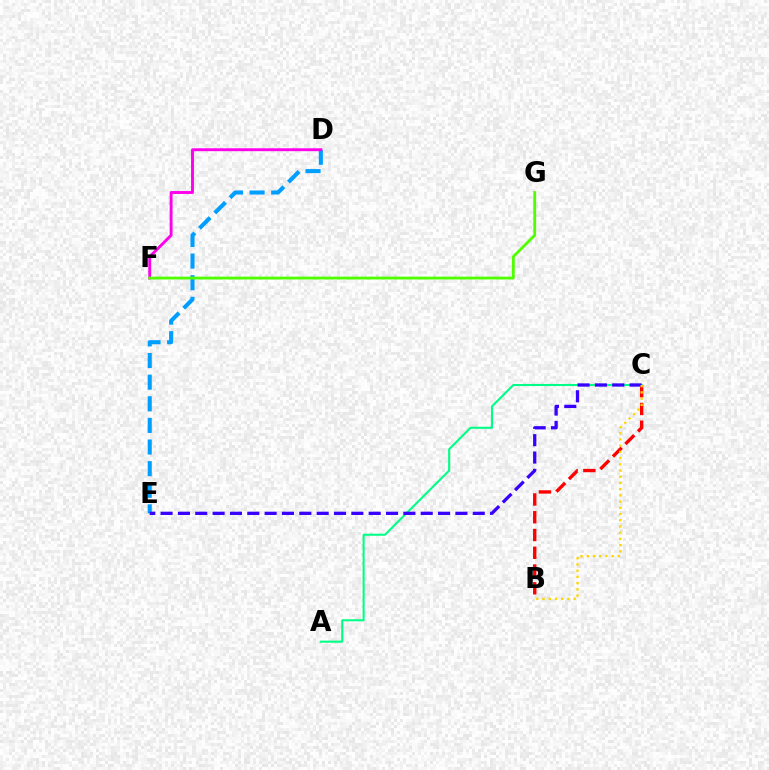{('D', 'E'): [{'color': '#009eff', 'line_style': 'dashed', 'thickness': 2.94}], ('A', 'C'): [{'color': '#00ff86', 'line_style': 'solid', 'thickness': 1.5}], ('B', 'C'): [{'color': '#ff0000', 'line_style': 'dashed', 'thickness': 2.41}, {'color': '#ffd500', 'line_style': 'dotted', 'thickness': 1.69}], ('D', 'F'): [{'color': '#ff00ed', 'line_style': 'solid', 'thickness': 2.09}], ('C', 'E'): [{'color': '#3700ff', 'line_style': 'dashed', 'thickness': 2.36}], ('F', 'G'): [{'color': '#4fff00', 'line_style': 'solid', 'thickness': 2.03}]}